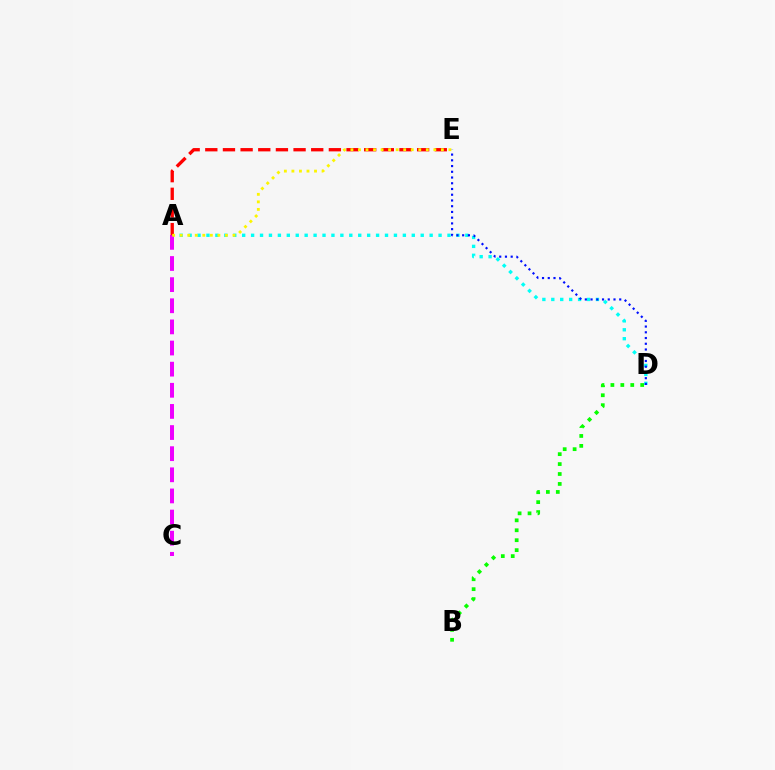{('A', 'D'): [{'color': '#00fff6', 'line_style': 'dotted', 'thickness': 2.43}], ('A', 'C'): [{'color': '#ee00ff', 'line_style': 'dashed', 'thickness': 2.87}], ('D', 'E'): [{'color': '#0010ff', 'line_style': 'dotted', 'thickness': 1.56}], ('A', 'E'): [{'color': '#ff0000', 'line_style': 'dashed', 'thickness': 2.4}, {'color': '#fcf500', 'line_style': 'dotted', 'thickness': 2.05}], ('B', 'D'): [{'color': '#08ff00', 'line_style': 'dotted', 'thickness': 2.7}]}